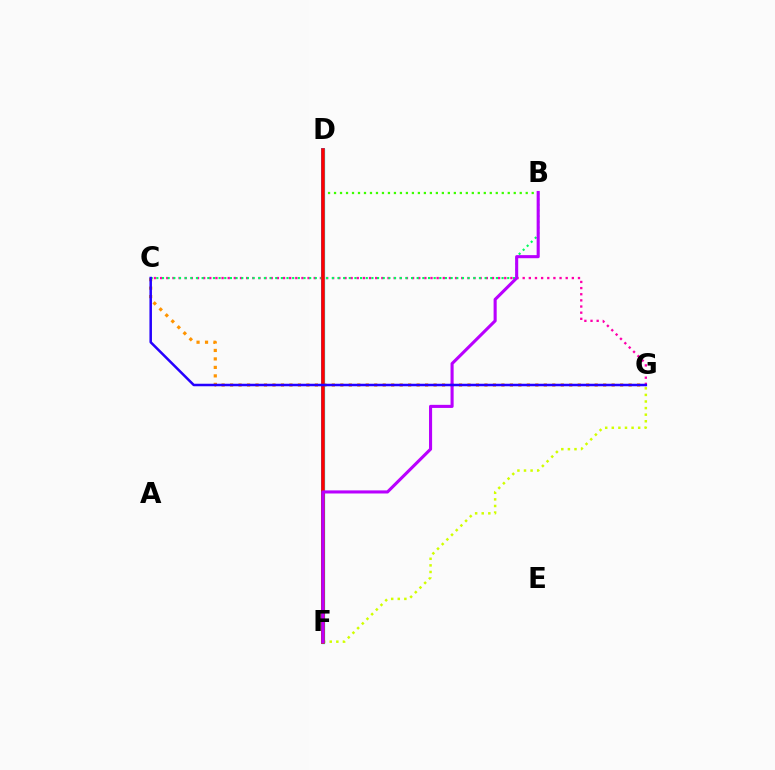{('B', 'D'): [{'color': '#3dff00', 'line_style': 'dotted', 'thickness': 1.63}], ('C', 'G'): [{'color': '#ff9400', 'line_style': 'dotted', 'thickness': 2.3}, {'color': '#ff00ac', 'line_style': 'dotted', 'thickness': 1.67}, {'color': '#2500ff', 'line_style': 'solid', 'thickness': 1.81}], ('F', 'G'): [{'color': '#d1ff00', 'line_style': 'dotted', 'thickness': 1.79}], ('D', 'F'): [{'color': '#0074ff', 'line_style': 'solid', 'thickness': 2.75}, {'color': '#00fff6', 'line_style': 'solid', 'thickness': 2.4}, {'color': '#ff0000', 'line_style': 'solid', 'thickness': 2.55}], ('B', 'C'): [{'color': '#00ff5c', 'line_style': 'dotted', 'thickness': 1.54}], ('B', 'F'): [{'color': '#b900ff', 'line_style': 'solid', 'thickness': 2.22}]}